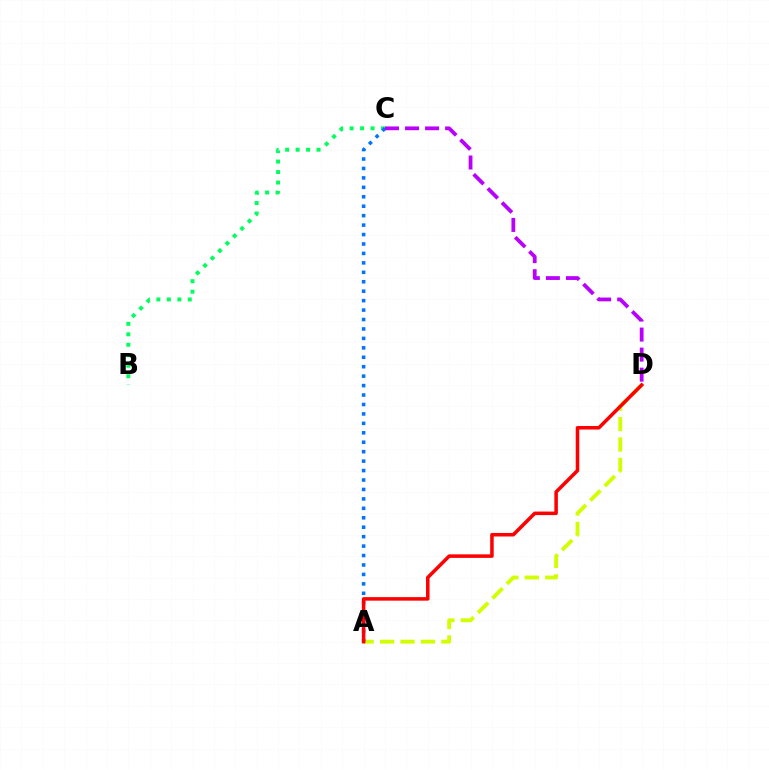{('A', 'D'): [{'color': '#d1ff00', 'line_style': 'dashed', 'thickness': 2.77}, {'color': '#ff0000', 'line_style': 'solid', 'thickness': 2.54}], ('B', 'C'): [{'color': '#00ff5c', 'line_style': 'dotted', 'thickness': 2.85}], ('A', 'C'): [{'color': '#0074ff', 'line_style': 'dotted', 'thickness': 2.57}], ('C', 'D'): [{'color': '#b900ff', 'line_style': 'dashed', 'thickness': 2.72}]}